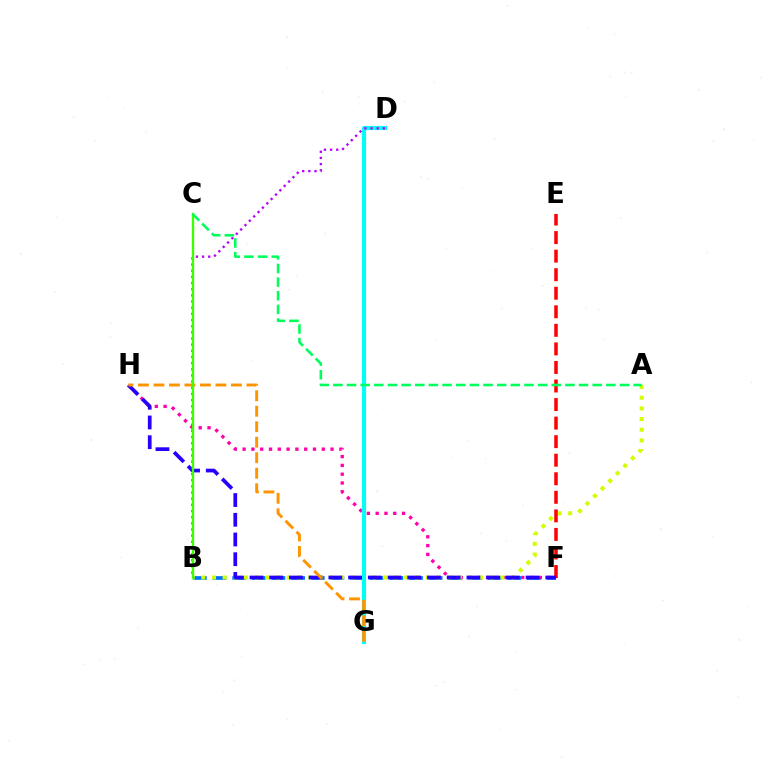{('B', 'F'): [{'color': '#0074ff', 'line_style': 'dashed', 'thickness': 2.67}], ('F', 'H'): [{'color': '#ff00ac', 'line_style': 'dotted', 'thickness': 2.39}, {'color': '#2500ff', 'line_style': 'dashed', 'thickness': 2.68}], ('A', 'B'): [{'color': '#d1ff00', 'line_style': 'dotted', 'thickness': 2.9}], ('D', 'G'): [{'color': '#00fff6', 'line_style': 'solid', 'thickness': 2.99}], ('E', 'F'): [{'color': '#ff0000', 'line_style': 'dashed', 'thickness': 2.52}], ('G', 'H'): [{'color': '#ff9400', 'line_style': 'dashed', 'thickness': 2.1}], ('B', 'D'): [{'color': '#b900ff', 'line_style': 'dotted', 'thickness': 1.67}], ('B', 'C'): [{'color': '#3dff00', 'line_style': 'solid', 'thickness': 1.68}], ('A', 'C'): [{'color': '#00ff5c', 'line_style': 'dashed', 'thickness': 1.85}]}